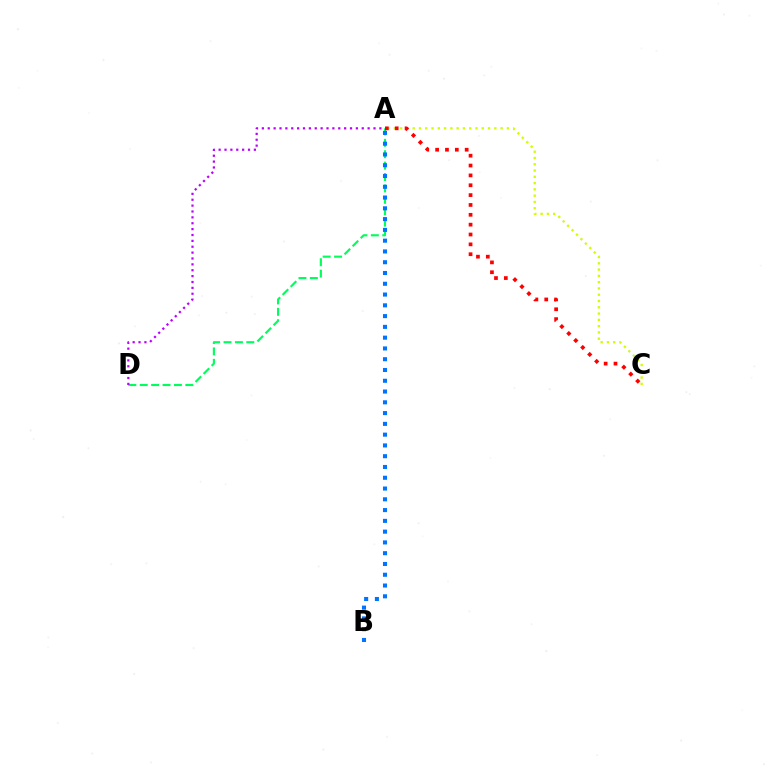{('A', 'C'): [{'color': '#d1ff00', 'line_style': 'dotted', 'thickness': 1.71}, {'color': '#ff0000', 'line_style': 'dotted', 'thickness': 2.68}], ('A', 'D'): [{'color': '#00ff5c', 'line_style': 'dashed', 'thickness': 1.55}, {'color': '#b900ff', 'line_style': 'dotted', 'thickness': 1.6}], ('A', 'B'): [{'color': '#0074ff', 'line_style': 'dotted', 'thickness': 2.93}]}